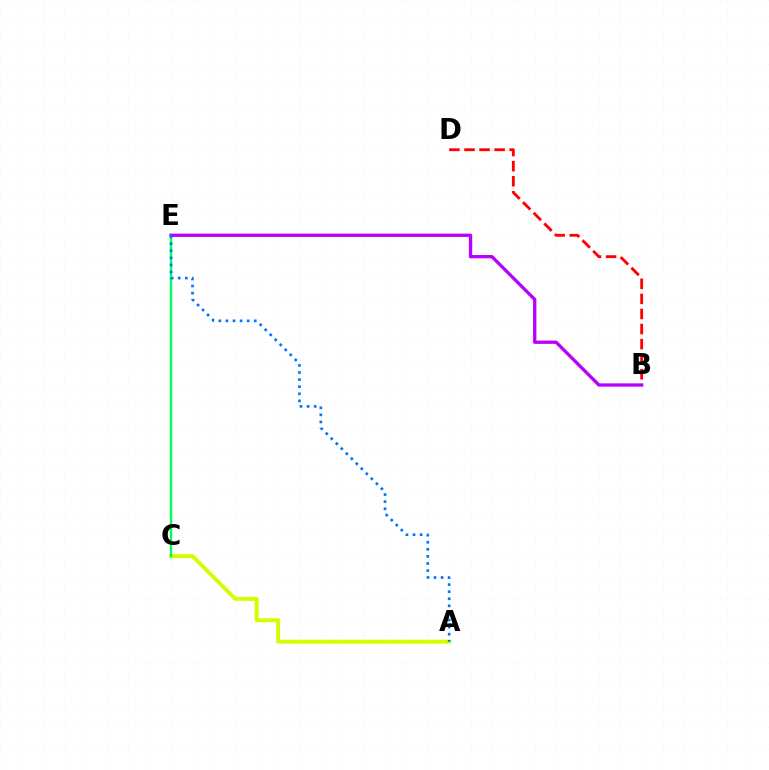{('A', 'C'): [{'color': '#d1ff00', 'line_style': 'solid', 'thickness': 2.83}], ('B', 'D'): [{'color': '#ff0000', 'line_style': 'dashed', 'thickness': 2.05}], ('C', 'E'): [{'color': '#00ff5c', 'line_style': 'solid', 'thickness': 1.76}], ('B', 'E'): [{'color': '#b900ff', 'line_style': 'solid', 'thickness': 2.38}], ('A', 'E'): [{'color': '#0074ff', 'line_style': 'dotted', 'thickness': 1.92}]}